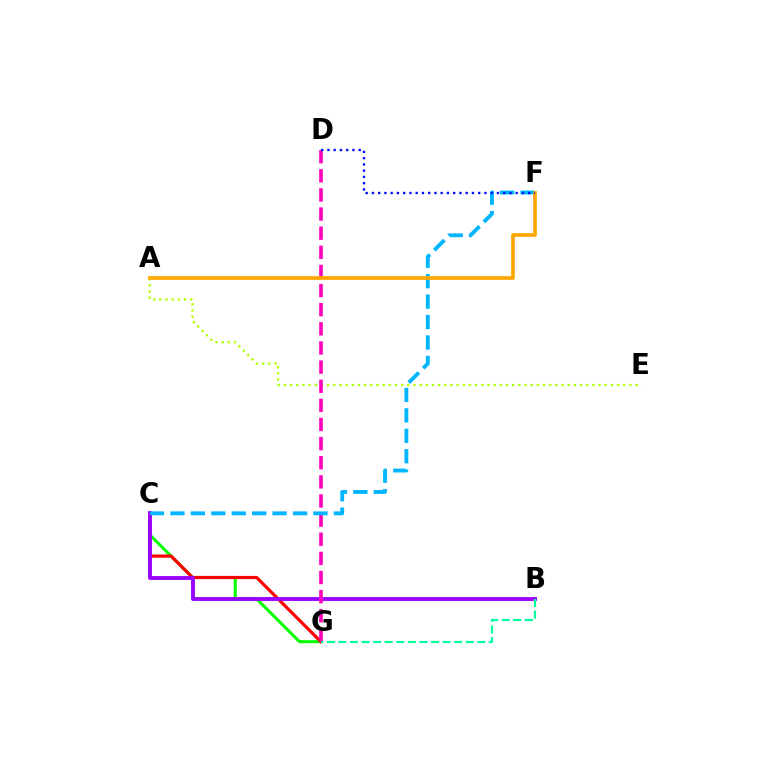{('C', 'G'): [{'color': '#08ff00', 'line_style': 'solid', 'thickness': 2.18}, {'color': '#ff0000', 'line_style': 'solid', 'thickness': 2.31}], ('A', 'E'): [{'color': '#b3ff00', 'line_style': 'dotted', 'thickness': 1.68}], ('B', 'C'): [{'color': '#9b00ff', 'line_style': 'solid', 'thickness': 2.79}], ('D', 'G'): [{'color': '#ff00bd', 'line_style': 'dashed', 'thickness': 2.6}], ('B', 'G'): [{'color': '#00ff9d', 'line_style': 'dashed', 'thickness': 1.57}], ('C', 'F'): [{'color': '#00b5ff', 'line_style': 'dashed', 'thickness': 2.78}], ('A', 'F'): [{'color': '#ffa500', 'line_style': 'solid', 'thickness': 2.66}], ('D', 'F'): [{'color': '#0010ff', 'line_style': 'dotted', 'thickness': 1.7}]}